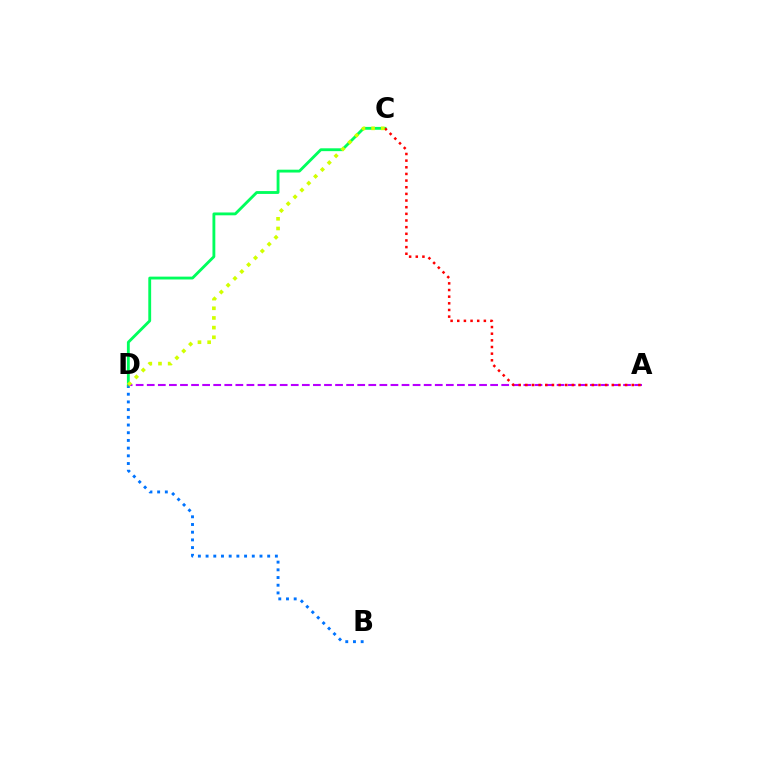{('B', 'D'): [{'color': '#0074ff', 'line_style': 'dotted', 'thickness': 2.09}], ('C', 'D'): [{'color': '#00ff5c', 'line_style': 'solid', 'thickness': 2.05}, {'color': '#d1ff00', 'line_style': 'dotted', 'thickness': 2.63}], ('A', 'D'): [{'color': '#b900ff', 'line_style': 'dashed', 'thickness': 1.5}], ('A', 'C'): [{'color': '#ff0000', 'line_style': 'dotted', 'thickness': 1.81}]}